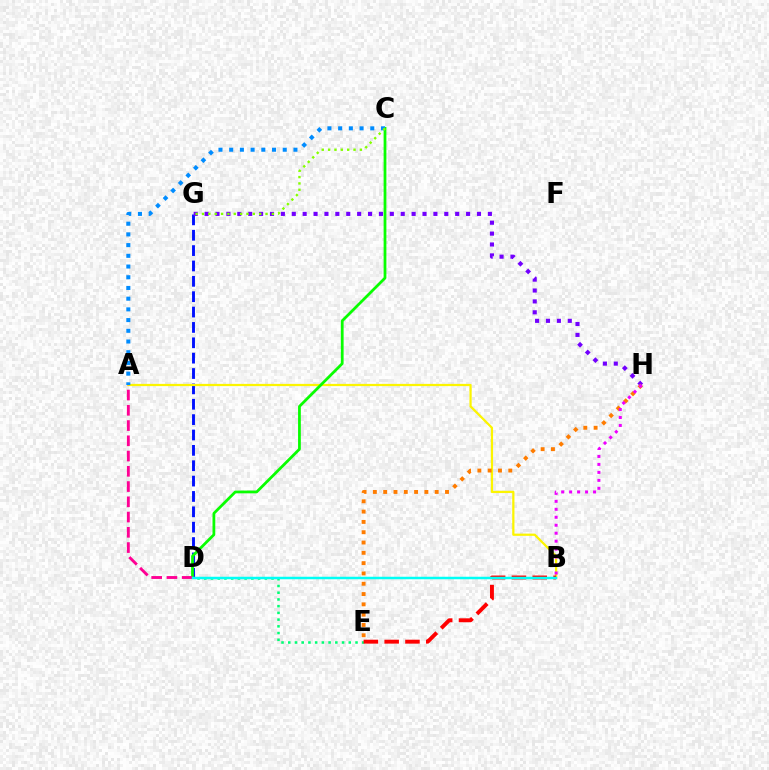{('D', 'G'): [{'color': '#0010ff', 'line_style': 'dashed', 'thickness': 2.09}], ('D', 'E'): [{'color': '#00ff74', 'line_style': 'dotted', 'thickness': 1.83}], ('A', 'B'): [{'color': '#fcf500', 'line_style': 'solid', 'thickness': 1.61}], ('C', 'D'): [{'color': '#08ff00', 'line_style': 'solid', 'thickness': 1.99}], ('A', 'C'): [{'color': '#008cff', 'line_style': 'dotted', 'thickness': 2.91}], ('G', 'H'): [{'color': '#7200ff', 'line_style': 'dotted', 'thickness': 2.96}], ('A', 'D'): [{'color': '#ff0094', 'line_style': 'dashed', 'thickness': 2.07}], ('C', 'G'): [{'color': '#84ff00', 'line_style': 'dotted', 'thickness': 1.73}], ('B', 'E'): [{'color': '#ff0000', 'line_style': 'dashed', 'thickness': 2.83}], ('B', 'D'): [{'color': '#00fff6', 'line_style': 'solid', 'thickness': 1.79}], ('E', 'H'): [{'color': '#ff7c00', 'line_style': 'dotted', 'thickness': 2.8}], ('B', 'H'): [{'color': '#ee00ff', 'line_style': 'dotted', 'thickness': 2.17}]}